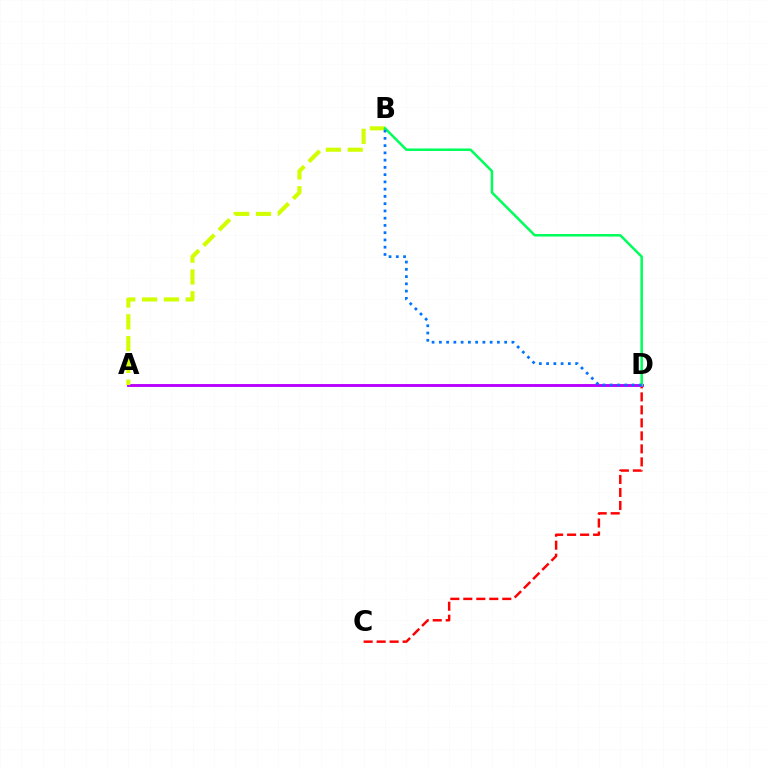{('C', 'D'): [{'color': '#ff0000', 'line_style': 'dashed', 'thickness': 1.76}], ('A', 'D'): [{'color': '#b900ff', 'line_style': 'solid', 'thickness': 2.07}], ('A', 'B'): [{'color': '#d1ff00', 'line_style': 'dashed', 'thickness': 2.96}], ('B', 'D'): [{'color': '#00ff5c', 'line_style': 'solid', 'thickness': 1.81}, {'color': '#0074ff', 'line_style': 'dotted', 'thickness': 1.97}]}